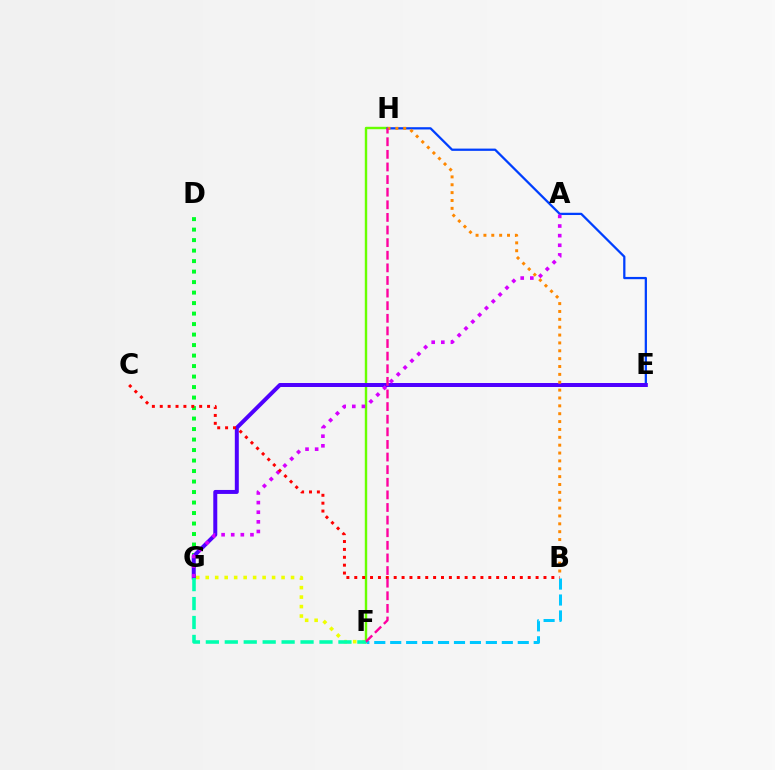{('F', 'H'): [{'color': '#66ff00', 'line_style': 'solid', 'thickness': 1.74}, {'color': '#ff00a0', 'line_style': 'dashed', 'thickness': 1.71}], ('E', 'H'): [{'color': '#003fff', 'line_style': 'solid', 'thickness': 1.63}], ('D', 'G'): [{'color': '#00ff27', 'line_style': 'dotted', 'thickness': 2.85}], ('B', 'F'): [{'color': '#00c7ff', 'line_style': 'dashed', 'thickness': 2.17}], ('E', 'G'): [{'color': '#4f00ff', 'line_style': 'solid', 'thickness': 2.87}], ('F', 'G'): [{'color': '#eeff00', 'line_style': 'dotted', 'thickness': 2.58}, {'color': '#00ffaf', 'line_style': 'dashed', 'thickness': 2.57}], ('A', 'G'): [{'color': '#d600ff', 'line_style': 'dotted', 'thickness': 2.61}], ('B', 'H'): [{'color': '#ff8800', 'line_style': 'dotted', 'thickness': 2.14}], ('B', 'C'): [{'color': '#ff0000', 'line_style': 'dotted', 'thickness': 2.14}]}